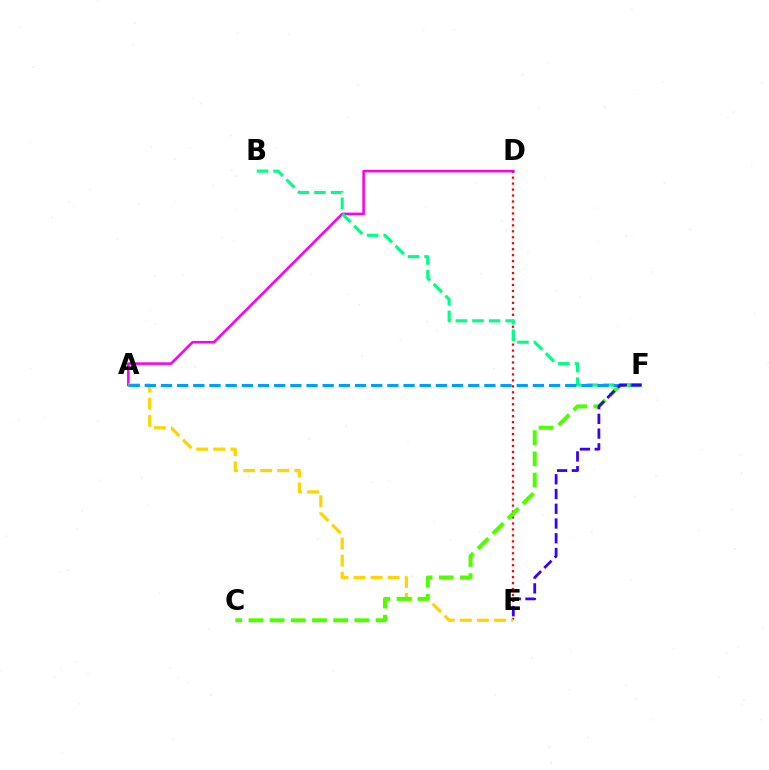{('A', 'D'): [{'color': '#ff00ed', 'line_style': 'solid', 'thickness': 1.85}], ('D', 'E'): [{'color': '#ff0000', 'line_style': 'dotted', 'thickness': 1.62}], ('A', 'E'): [{'color': '#ffd500', 'line_style': 'dashed', 'thickness': 2.32}], ('B', 'F'): [{'color': '#00ff86', 'line_style': 'dashed', 'thickness': 2.25}], ('C', 'F'): [{'color': '#4fff00', 'line_style': 'dashed', 'thickness': 2.88}], ('A', 'F'): [{'color': '#009eff', 'line_style': 'dashed', 'thickness': 2.2}], ('E', 'F'): [{'color': '#3700ff', 'line_style': 'dashed', 'thickness': 2.0}]}